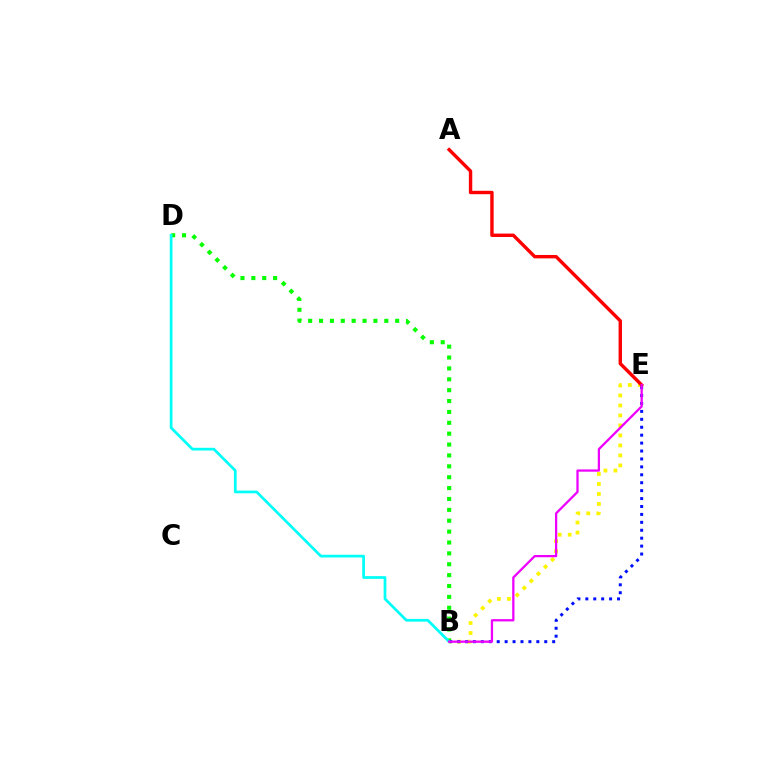{('B', 'E'): [{'color': '#fcf500', 'line_style': 'dotted', 'thickness': 2.71}, {'color': '#0010ff', 'line_style': 'dotted', 'thickness': 2.15}, {'color': '#ee00ff', 'line_style': 'solid', 'thickness': 1.64}], ('B', 'D'): [{'color': '#08ff00', 'line_style': 'dotted', 'thickness': 2.96}, {'color': '#00fff6', 'line_style': 'solid', 'thickness': 1.96}], ('A', 'E'): [{'color': '#ff0000', 'line_style': 'solid', 'thickness': 2.45}]}